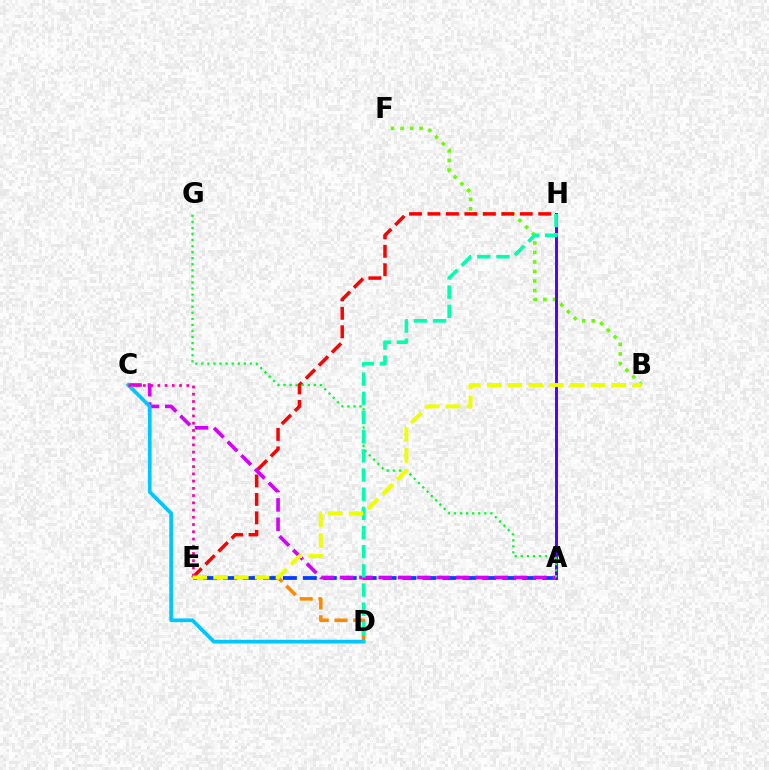{('D', 'E'): [{'color': '#ff8800', 'line_style': 'dashed', 'thickness': 2.54}], ('B', 'F'): [{'color': '#66ff00', 'line_style': 'dotted', 'thickness': 2.59}], ('E', 'H'): [{'color': '#ff0000', 'line_style': 'dashed', 'thickness': 2.51}], ('A', 'H'): [{'color': '#4f00ff', 'line_style': 'solid', 'thickness': 2.11}], ('A', 'E'): [{'color': '#003fff', 'line_style': 'dashed', 'thickness': 2.71}], ('A', 'C'): [{'color': '#d600ff', 'line_style': 'dashed', 'thickness': 2.63}], ('A', 'G'): [{'color': '#00ff27', 'line_style': 'dotted', 'thickness': 1.65}], ('C', 'D'): [{'color': '#00c7ff', 'line_style': 'solid', 'thickness': 2.68}], ('C', 'E'): [{'color': '#ff00a0', 'line_style': 'dotted', 'thickness': 1.97}], ('D', 'H'): [{'color': '#00ffaf', 'line_style': 'dashed', 'thickness': 2.6}], ('B', 'E'): [{'color': '#eeff00', 'line_style': 'dashed', 'thickness': 2.83}]}